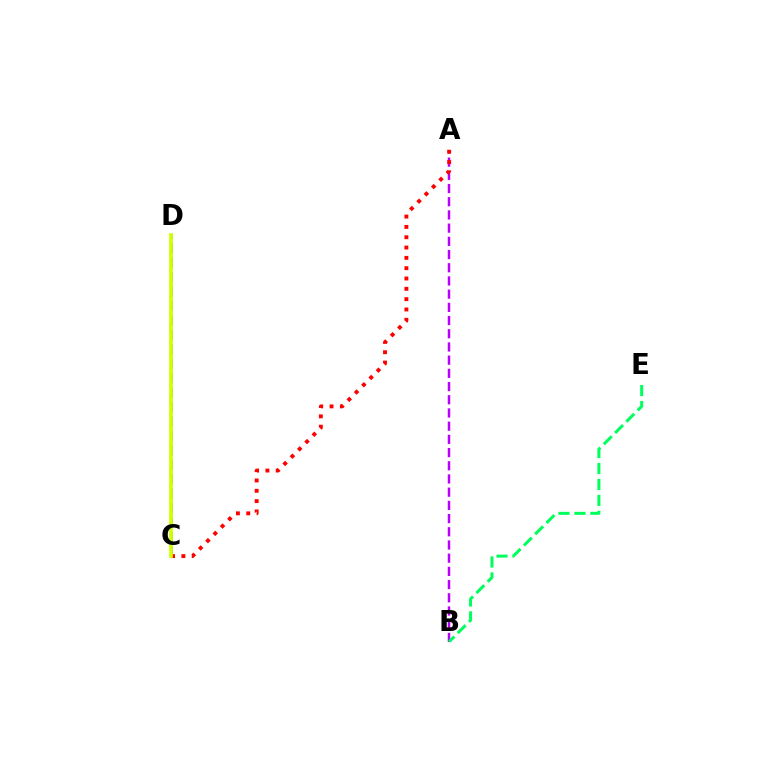{('C', 'D'): [{'color': '#0074ff', 'line_style': 'dashed', 'thickness': 1.96}, {'color': '#d1ff00', 'line_style': 'solid', 'thickness': 2.68}], ('A', 'B'): [{'color': '#b900ff', 'line_style': 'dashed', 'thickness': 1.79}], ('A', 'C'): [{'color': '#ff0000', 'line_style': 'dotted', 'thickness': 2.8}], ('B', 'E'): [{'color': '#00ff5c', 'line_style': 'dashed', 'thickness': 2.17}]}